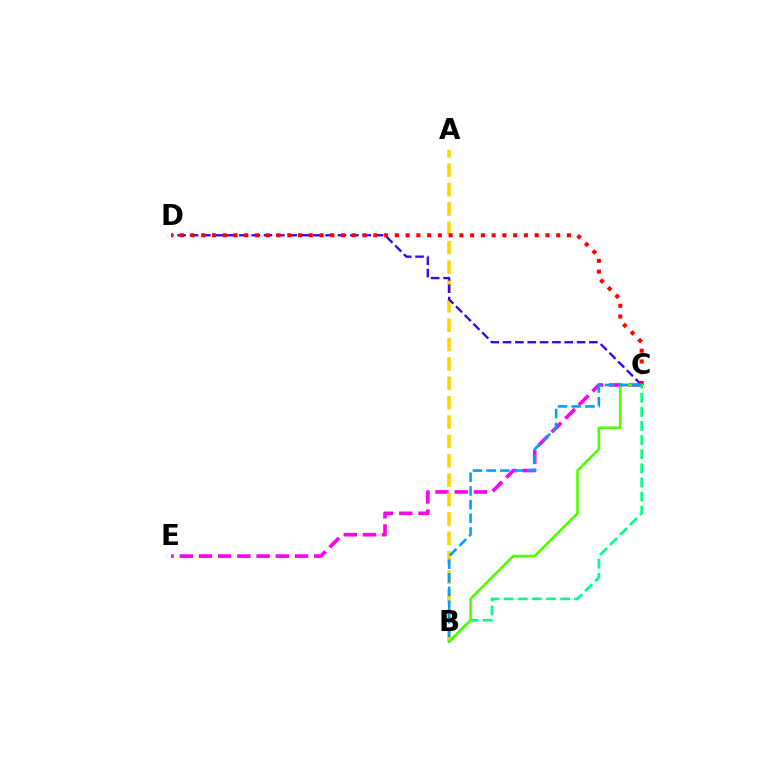{('C', 'E'): [{'color': '#ff00ed', 'line_style': 'dashed', 'thickness': 2.61}], ('B', 'C'): [{'color': '#00ff86', 'line_style': 'dashed', 'thickness': 1.92}, {'color': '#4fff00', 'line_style': 'solid', 'thickness': 1.89}, {'color': '#009eff', 'line_style': 'dashed', 'thickness': 1.86}], ('A', 'B'): [{'color': '#ffd500', 'line_style': 'dashed', 'thickness': 2.63}], ('C', 'D'): [{'color': '#3700ff', 'line_style': 'dashed', 'thickness': 1.68}, {'color': '#ff0000', 'line_style': 'dotted', 'thickness': 2.92}]}